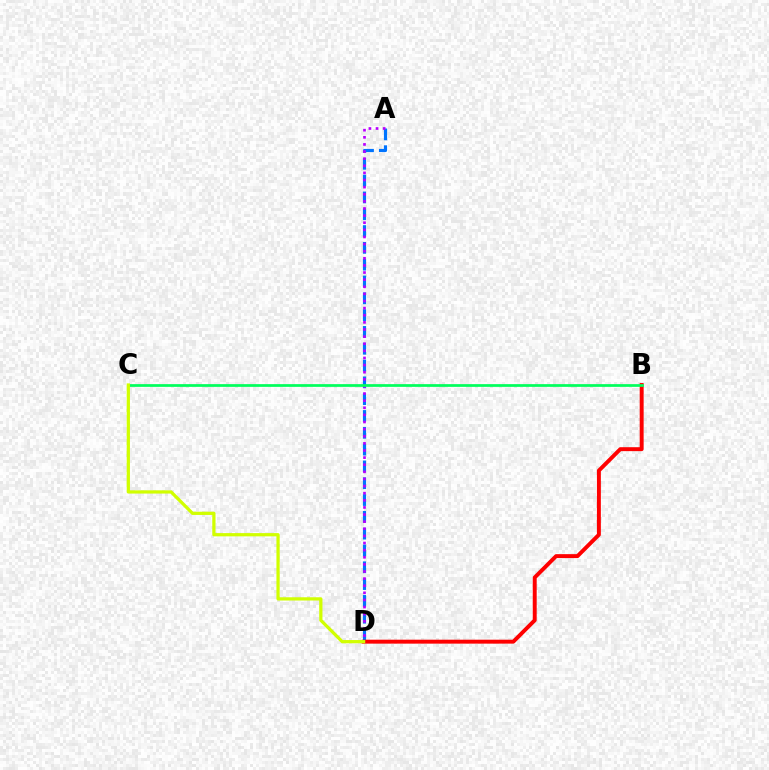{('A', 'D'): [{'color': '#0074ff', 'line_style': 'dashed', 'thickness': 2.28}, {'color': '#b900ff', 'line_style': 'dotted', 'thickness': 1.93}], ('B', 'D'): [{'color': '#ff0000', 'line_style': 'solid', 'thickness': 2.83}], ('B', 'C'): [{'color': '#00ff5c', 'line_style': 'solid', 'thickness': 1.97}], ('C', 'D'): [{'color': '#d1ff00', 'line_style': 'solid', 'thickness': 2.33}]}